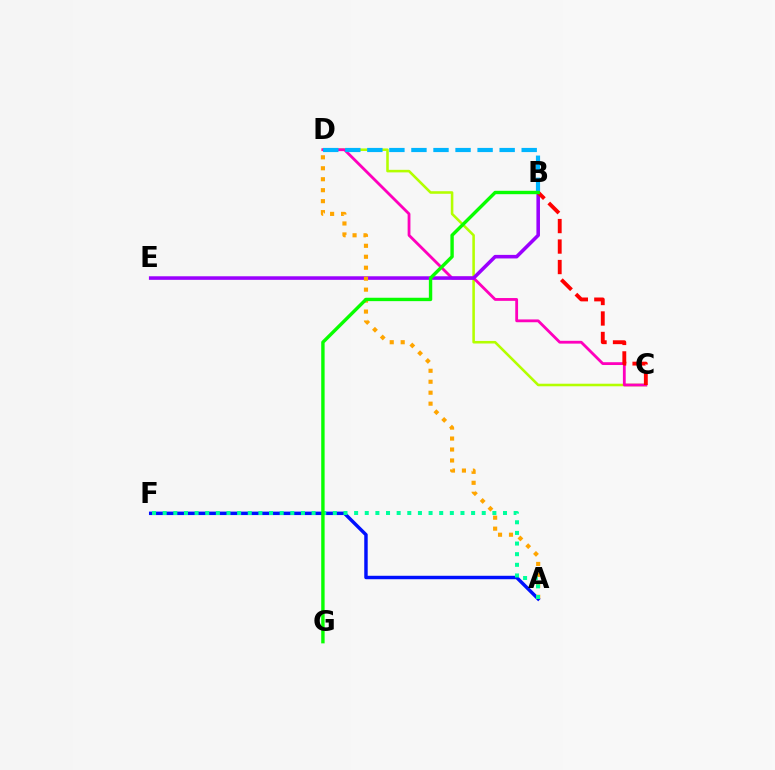{('A', 'F'): [{'color': '#0010ff', 'line_style': 'solid', 'thickness': 2.48}, {'color': '#00ff9d', 'line_style': 'dotted', 'thickness': 2.89}], ('C', 'D'): [{'color': '#b3ff00', 'line_style': 'solid', 'thickness': 1.85}, {'color': '#ff00bd', 'line_style': 'solid', 'thickness': 2.02}], ('B', 'E'): [{'color': '#9b00ff', 'line_style': 'solid', 'thickness': 2.56}], ('B', 'D'): [{'color': '#00b5ff', 'line_style': 'dashed', 'thickness': 3.0}], ('A', 'D'): [{'color': '#ffa500', 'line_style': 'dotted', 'thickness': 2.98}], ('B', 'C'): [{'color': '#ff0000', 'line_style': 'dashed', 'thickness': 2.78}], ('B', 'G'): [{'color': '#08ff00', 'line_style': 'solid', 'thickness': 2.44}]}